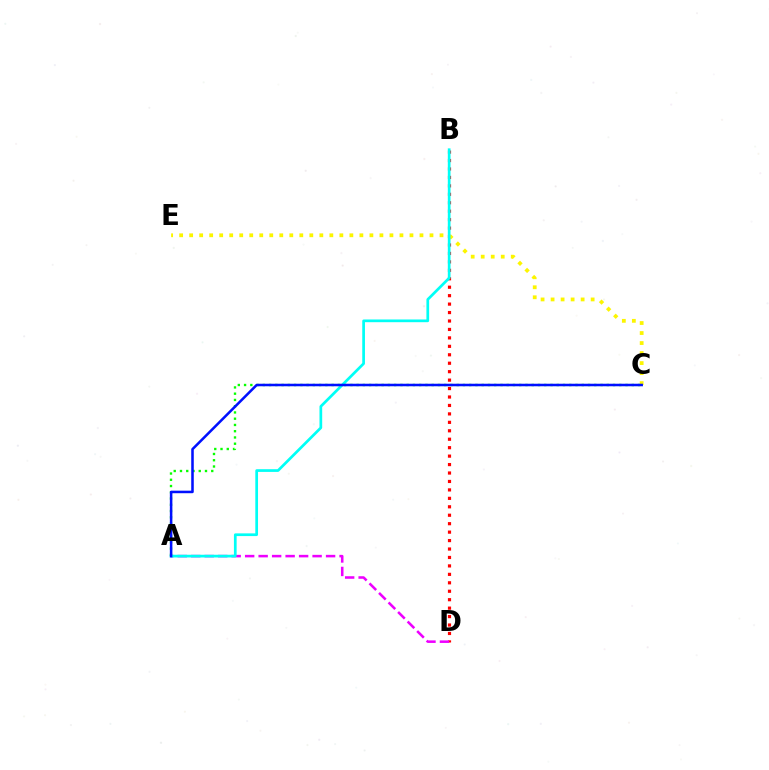{('A', 'C'): [{'color': '#08ff00', 'line_style': 'dotted', 'thickness': 1.7}, {'color': '#0010ff', 'line_style': 'solid', 'thickness': 1.83}], ('B', 'D'): [{'color': '#ff0000', 'line_style': 'dotted', 'thickness': 2.29}], ('A', 'D'): [{'color': '#ee00ff', 'line_style': 'dashed', 'thickness': 1.83}], ('C', 'E'): [{'color': '#fcf500', 'line_style': 'dotted', 'thickness': 2.72}], ('A', 'B'): [{'color': '#00fff6', 'line_style': 'solid', 'thickness': 1.95}]}